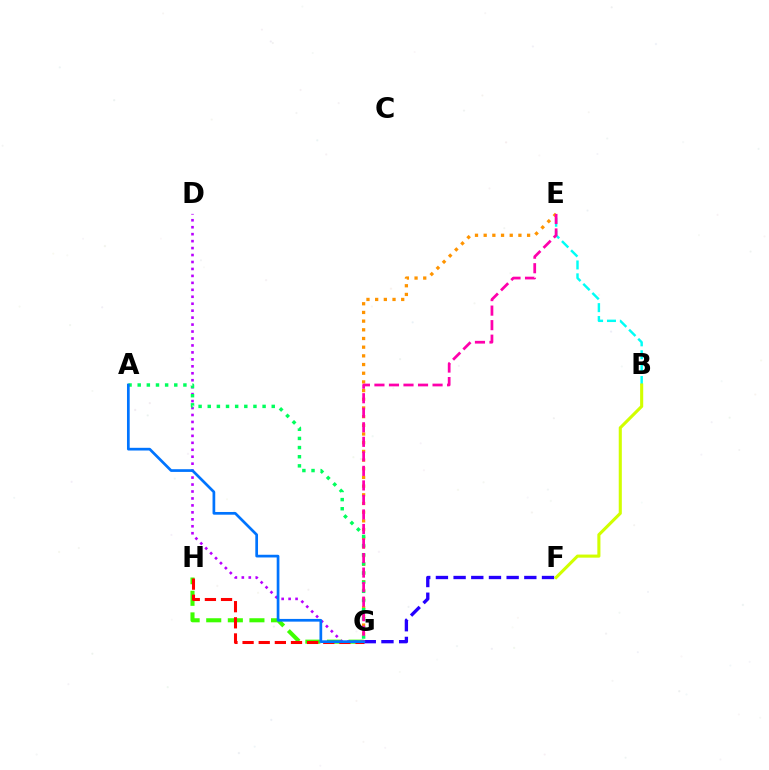{('G', 'H'): [{'color': '#3dff00', 'line_style': 'dashed', 'thickness': 2.93}, {'color': '#ff0000', 'line_style': 'dashed', 'thickness': 2.19}], ('D', 'G'): [{'color': '#b900ff', 'line_style': 'dotted', 'thickness': 1.89}], ('F', 'G'): [{'color': '#2500ff', 'line_style': 'dashed', 'thickness': 2.4}], ('E', 'G'): [{'color': '#ff9400', 'line_style': 'dotted', 'thickness': 2.36}, {'color': '#ff00ac', 'line_style': 'dashed', 'thickness': 1.97}], ('B', 'E'): [{'color': '#00fff6', 'line_style': 'dashed', 'thickness': 1.75}], ('A', 'G'): [{'color': '#00ff5c', 'line_style': 'dotted', 'thickness': 2.48}, {'color': '#0074ff', 'line_style': 'solid', 'thickness': 1.95}], ('B', 'F'): [{'color': '#d1ff00', 'line_style': 'solid', 'thickness': 2.23}]}